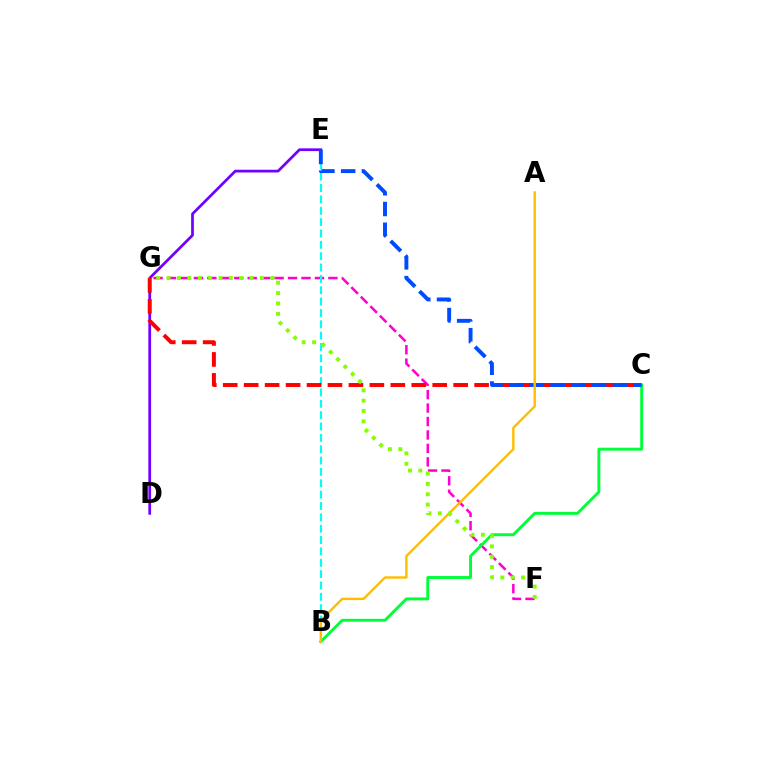{('F', 'G'): [{'color': '#ff00cf', 'line_style': 'dashed', 'thickness': 1.83}, {'color': '#84ff00', 'line_style': 'dotted', 'thickness': 2.82}], ('B', 'C'): [{'color': '#00ff39', 'line_style': 'solid', 'thickness': 2.1}], ('D', 'E'): [{'color': '#7200ff', 'line_style': 'solid', 'thickness': 1.97}], ('B', 'E'): [{'color': '#00fff6', 'line_style': 'dashed', 'thickness': 1.54}], ('C', 'G'): [{'color': '#ff0000', 'line_style': 'dashed', 'thickness': 2.85}], ('C', 'E'): [{'color': '#004bff', 'line_style': 'dashed', 'thickness': 2.82}], ('A', 'B'): [{'color': '#ffbd00', 'line_style': 'solid', 'thickness': 1.73}]}